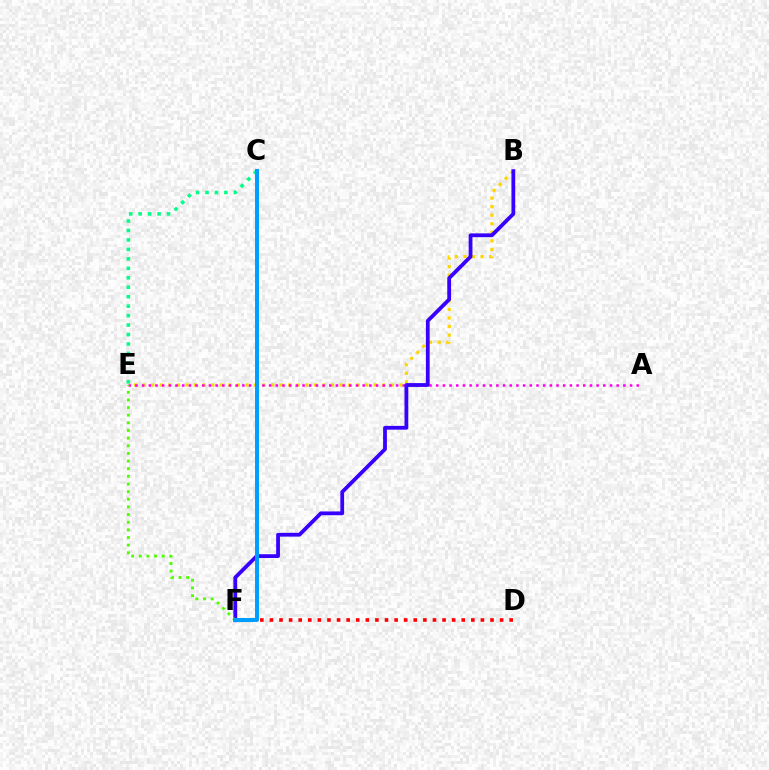{('C', 'E'): [{'color': '#00ff86', 'line_style': 'dotted', 'thickness': 2.57}], ('B', 'E'): [{'color': '#ffd500', 'line_style': 'dotted', 'thickness': 2.33}], ('A', 'E'): [{'color': '#ff00ed', 'line_style': 'dotted', 'thickness': 1.82}], ('B', 'F'): [{'color': '#3700ff', 'line_style': 'solid', 'thickness': 2.73}], ('E', 'F'): [{'color': '#4fff00', 'line_style': 'dotted', 'thickness': 2.08}], ('D', 'F'): [{'color': '#ff0000', 'line_style': 'dotted', 'thickness': 2.61}], ('C', 'F'): [{'color': '#009eff', 'line_style': 'solid', 'thickness': 2.85}]}